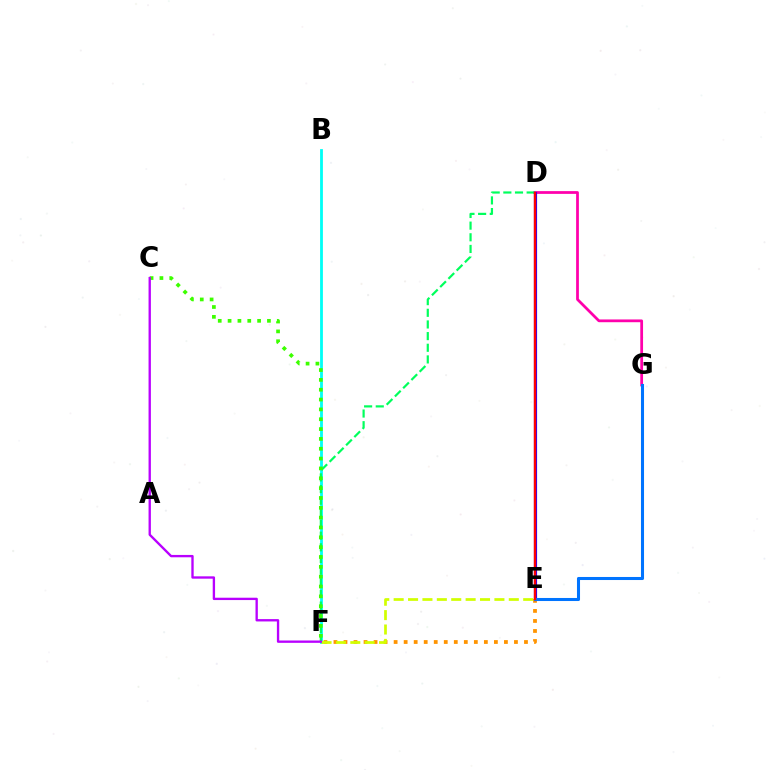{('B', 'F'): [{'color': '#00fff6', 'line_style': 'solid', 'thickness': 2.02}], ('E', 'F'): [{'color': '#ff9400', 'line_style': 'dotted', 'thickness': 2.72}, {'color': '#d1ff00', 'line_style': 'dashed', 'thickness': 1.96}], ('D', 'G'): [{'color': '#ff00ac', 'line_style': 'solid', 'thickness': 1.99}], ('D', 'F'): [{'color': '#00ff5c', 'line_style': 'dashed', 'thickness': 1.58}], ('D', 'E'): [{'color': '#2500ff', 'line_style': 'solid', 'thickness': 2.28}, {'color': '#ff0000', 'line_style': 'solid', 'thickness': 1.71}], ('E', 'G'): [{'color': '#0074ff', 'line_style': 'solid', 'thickness': 2.2}], ('C', 'F'): [{'color': '#3dff00', 'line_style': 'dotted', 'thickness': 2.67}, {'color': '#b900ff', 'line_style': 'solid', 'thickness': 1.69}]}